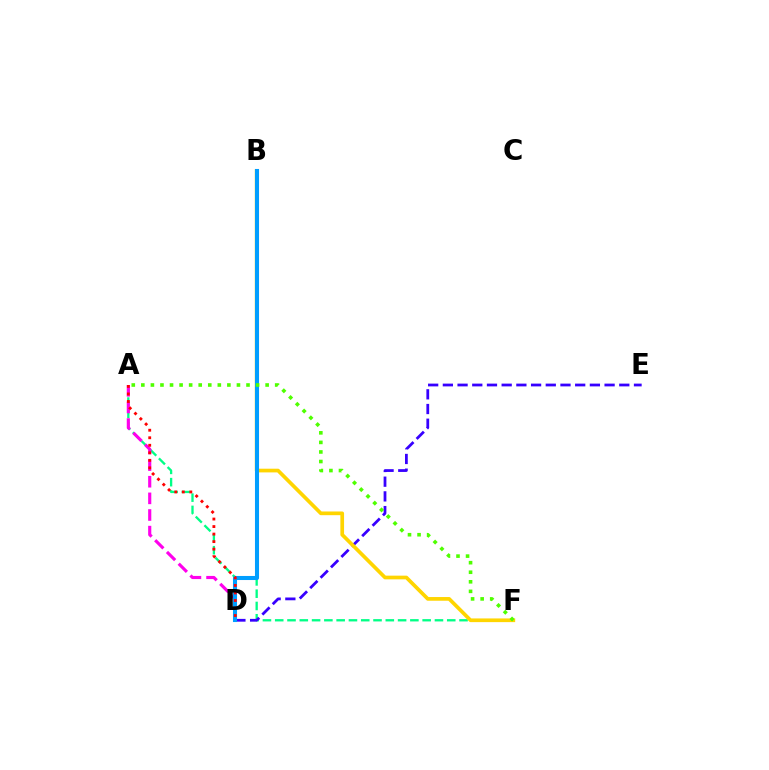{('A', 'F'): [{'color': '#00ff86', 'line_style': 'dashed', 'thickness': 1.67}, {'color': '#4fff00', 'line_style': 'dotted', 'thickness': 2.6}], ('A', 'D'): [{'color': '#ff00ed', 'line_style': 'dashed', 'thickness': 2.26}, {'color': '#ff0000', 'line_style': 'dotted', 'thickness': 2.04}], ('D', 'E'): [{'color': '#3700ff', 'line_style': 'dashed', 'thickness': 2.0}], ('B', 'F'): [{'color': '#ffd500', 'line_style': 'solid', 'thickness': 2.66}], ('B', 'D'): [{'color': '#009eff', 'line_style': 'solid', 'thickness': 2.93}]}